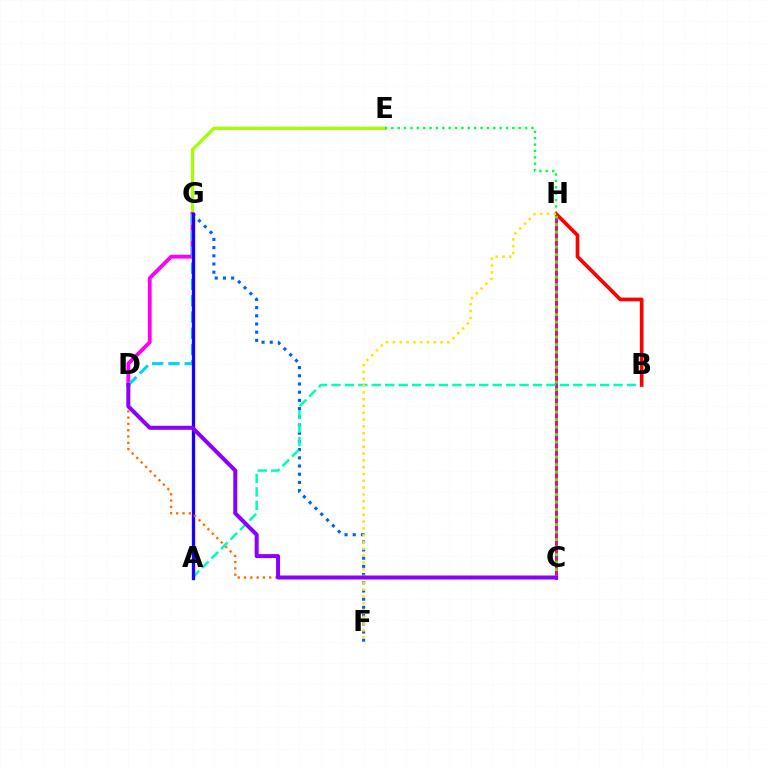{('E', 'G'): [{'color': '#a2ff00', 'line_style': 'solid', 'thickness': 2.32}], ('F', 'G'): [{'color': '#005dff', 'line_style': 'dotted', 'thickness': 2.23}], ('E', 'H'): [{'color': '#00ff45', 'line_style': 'dotted', 'thickness': 1.73}], ('D', 'G'): [{'color': '#fa00f9', 'line_style': 'solid', 'thickness': 2.75}, {'color': '#00d3ff', 'line_style': 'dashed', 'thickness': 2.21}], ('C', 'H'): [{'color': '#ff0088', 'line_style': 'solid', 'thickness': 2.15}, {'color': '#31ff00', 'line_style': 'dotted', 'thickness': 2.04}], ('A', 'B'): [{'color': '#00ffbb', 'line_style': 'dashed', 'thickness': 1.82}], ('B', 'H'): [{'color': '#ff0000', 'line_style': 'solid', 'thickness': 2.64}], ('A', 'G'): [{'color': '#1900ff', 'line_style': 'solid', 'thickness': 2.39}], ('C', 'D'): [{'color': '#ff7000', 'line_style': 'dotted', 'thickness': 1.71}, {'color': '#8a00ff', 'line_style': 'solid', 'thickness': 2.88}], ('F', 'H'): [{'color': '#ffe600', 'line_style': 'dotted', 'thickness': 1.85}]}